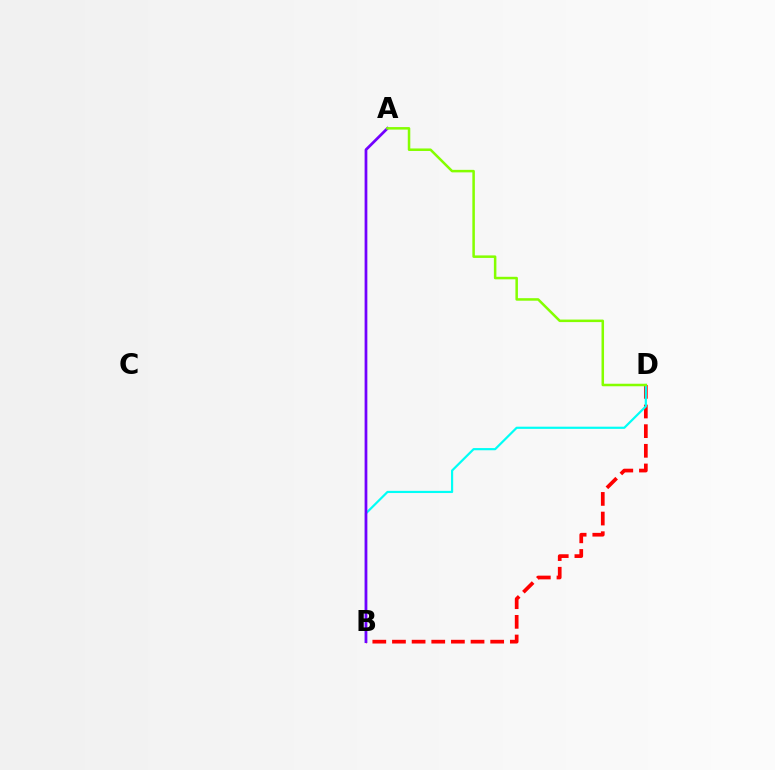{('B', 'D'): [{'color': '#ff0000', 'line_style': 'dashed', 'thickness': 2.67}, {'color': '#00fff6', 'line_style': 'solid', 'thickness': 1.58}], ('A', 'B'): [{'color': '#7200ff', 'line_style': 'solid', 'thickness': 1.97}], ('A', 'D'): [{'color': '#84ff00', 'line_style': 'solid', 'thickness': 1.82}]}